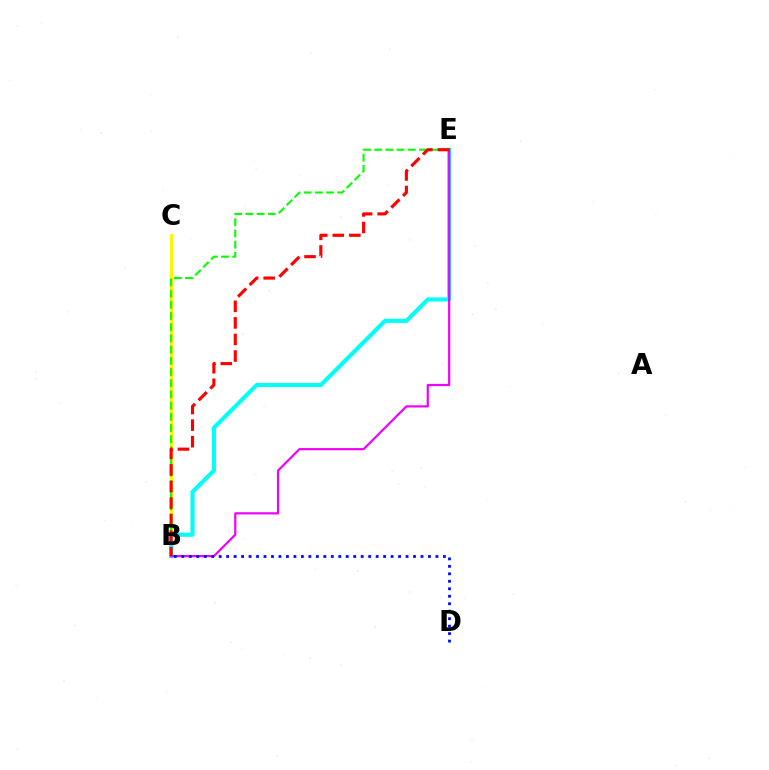{('B', 'C'): [{'color': '#fcf500', 'line_style': 'solid', 'thickness': 2.23}], ('B', 'E'): [{'color': '#08ff00', 'line_style': 'dashed', 'thickness': 1.52}, {'color': '#00fff6', 'line_style': 'solid', 'thickness': 2.96}, {'color': '#ee00ff', 'line_style': 'solid', 'thickness': 1.58}, {'color': '#ff0000', 'line_style': 'dashed', 'thickness': 2.25}], ('B', 'D'): [{'color': '#0010ff', 'line_style': 'dotted', 'thickness': 2.03}]}